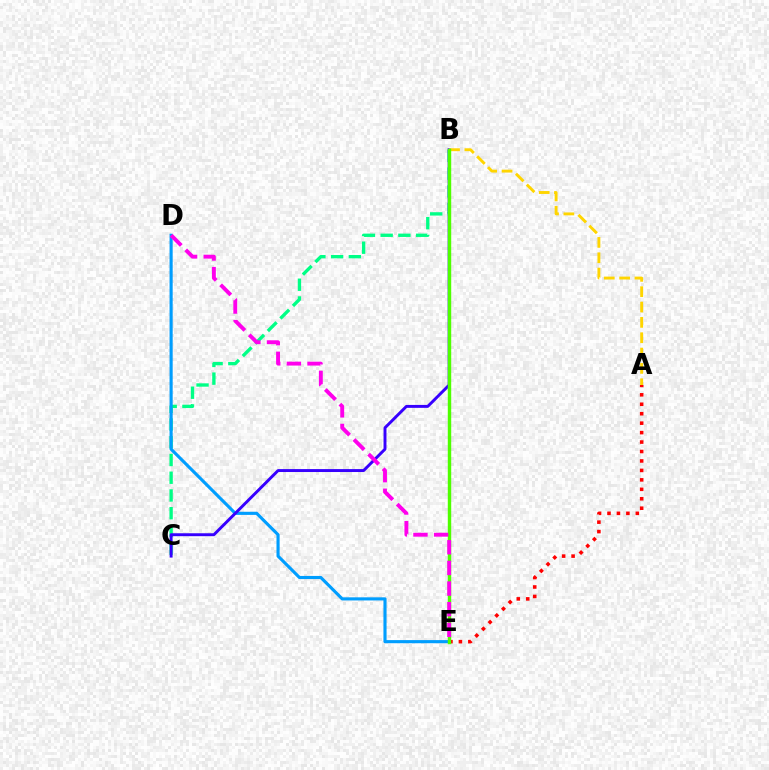{('A', 'E'): [{'color': '#ff0000', 'line_style': 'dotted', 'thickness': 2.57}], ('B', 'C'): [{'color': '#00ff86', 'line_style': 'dashed', 'thickness': 2.41}, {'color': '#3700ff', 'line_style': 'solid', 'thickness': 2.11}], ('D', 'E'): [{'color': '#009eff', 'line_style': 'solid', 'thickness': 2.25}, {'color': '#ff00ed', 'line_style': 'dashed', 'thickness': 2.8}], ('A', 'B'): [{'color': '#ffd500', 'line_style': 'dashed', 'thickness': 2.08}], ('B', 'E'): [{'color': '#4fff00', 'line_style': 'solid', 'thickness': 2.46}]}